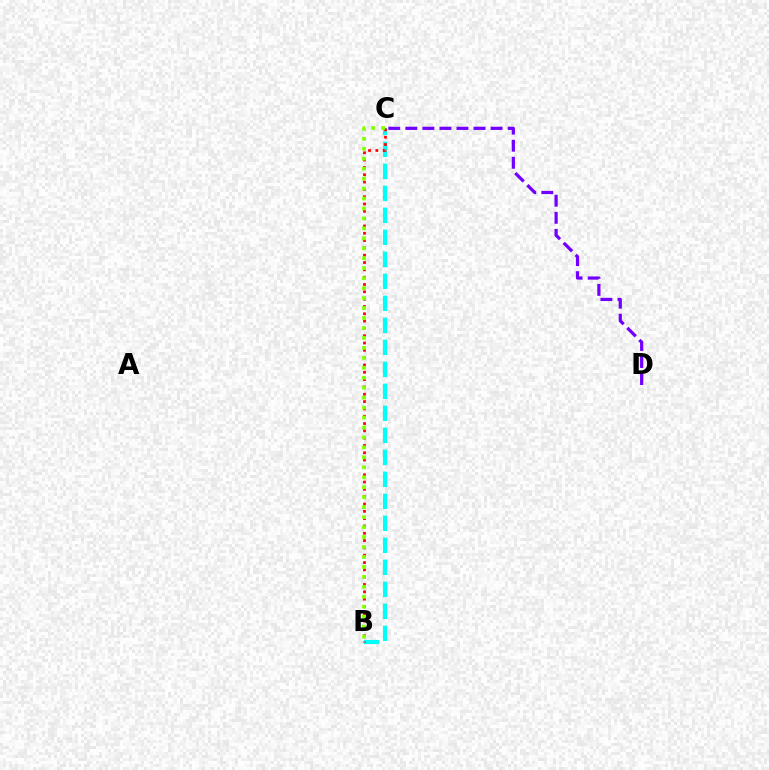{('B', 'C'): [{'color': '#00fff6', 'line_style': 'dashed', 'thickness': 2.99}, {'color': '#ff0000', 'line_style': 'dotted', 'thickness': 1.99}, {'color': '#84ff00', 'line_style': 'dotted', 'thickness': 2.71}], ('C', 'D'): [{'color': '#7200ff', 'line_style': 'dashed', 'thickness': 2.32}]}